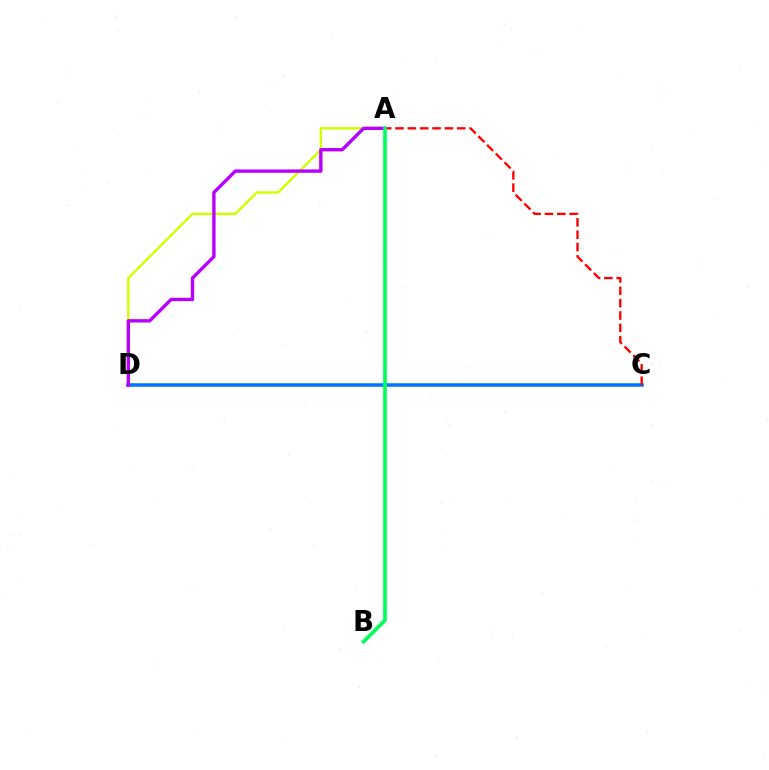{('C', 'D'): [{'color': '#0074ff', 'line_style': 'solid', 'thickness': 2.53}], ('A', 'D'): [{'color': '#d1ff00', 'line_style': 'solid', 'thickness': 1.76}, {'color': '#b900ff', 'line_style': 'solid', 'thickness': 2.43}], ('A', 'C'): [{'color': '#ff0000', 'line_style': 'dashed', 'thickness': 1.68}], ('A', 'B'): [{'color': '#00ff5c', 'line_style': 'solid', 'thickness': 2.67}]}